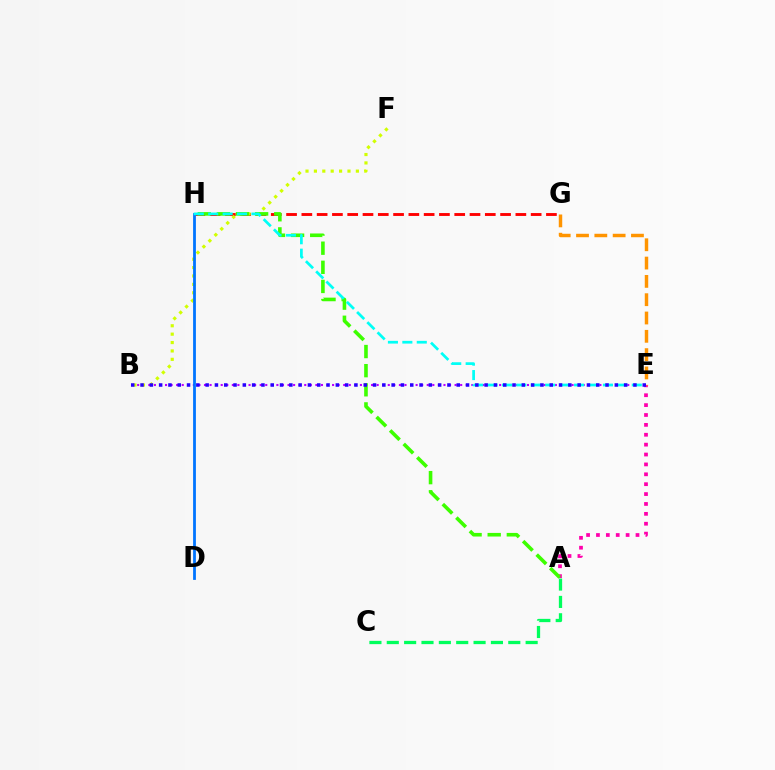{('A', 'E'): [{'color': '#ff00ac', 'line_style': 'dotted', 'thickness': 2.69}], ('B', 'E'): [{'color': '#b900ff', 'line_style': 'dotted', 'thickness': 1.51}, {'color': '#2500ff', 'line_style': 'dotted', 'thickness': 2.53}], ('G', 'H'): [{'color': '#ff0000', 'line_style': 'dashed', 'thickness': 2.08}], ('E', 'G'): [{'color': '#ff9400', 'line_style': 'dashed', 'thickness': 2.49}], ('B', 'F'): [{'color': '#d1ff00', 'line_style': 'dotted', 'thickness': 2.28}], ('D', 'H'): [{'color': '#0074ff', 'line_style': 'solid', 'thickness': 2.01}], ('A', 'C'): [{'color': '#00ff5c', 'line_style': 'dashed', 'thickness': 2.36}], ('A', 'H'): [{'color': '#3dff00', 'line_style': 'dashed', 'thickness': 2.6}], ('E', 'H'): [{'color': '#00fff6', 'line_style': 'dashed', 'thickness': 1.96}]}